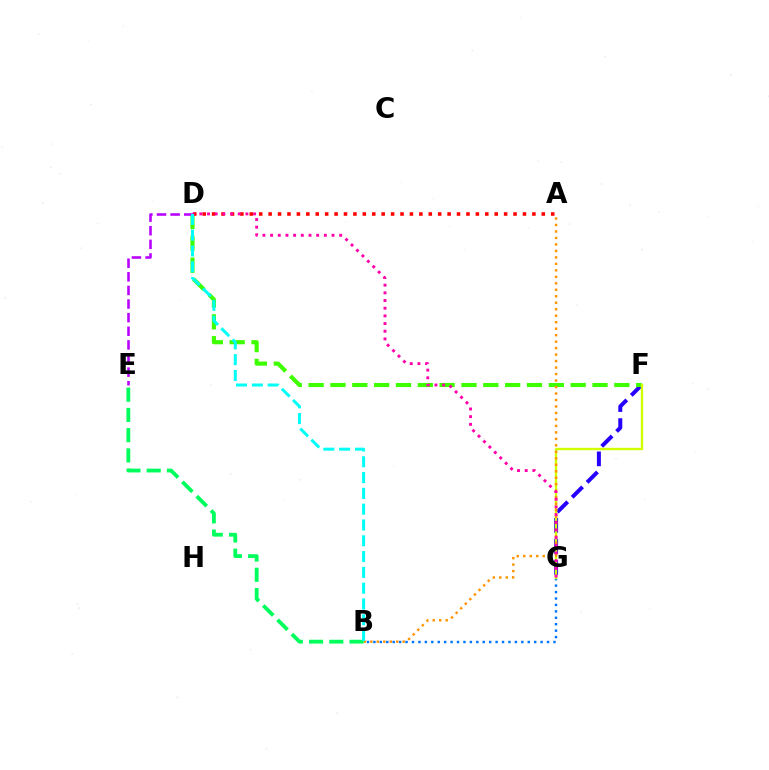{('F', 'G'): [{'color': '#2500ff', 'line_style': 'dashed', 'thickness': 2.86}, {'color': '#d1ff00', 'line_style': 'solid', 'thickness': 1.72}], ('B', 'G'): [{'color': '#0074ff', 'line_style': 'dotted', 'thickness': 1.75}], ('D', 'F'): [{'color': '#3dff00', 'line_style': 'dashed', 'thickness': 2.97}], ('A', 'D'): [{'color': '#ff0000', 'line_style': 'dotted', 'thickness': 2.56}], ('A', 'B'): [{'color': '#ff9400', 'line_style': 'dotted', 'thickness': 1.76}], ('D', 'E'): [{'color': '#b900ff', 'line_style': 'dashed', 'thickness': 1.85}], ('B', 'E'): [{'color': '#00ff5c', 'line_style': 'dashed', 'thickness': 2.75}], ('D', 'G'): [{'color': '#ff00ac', 'line_style': 'dotted', 'thickness': 2.09}], ('B', 'D'): [{'color': '#00fff6', 'line_style': 'dashed', 'thickness': 2.15}]}